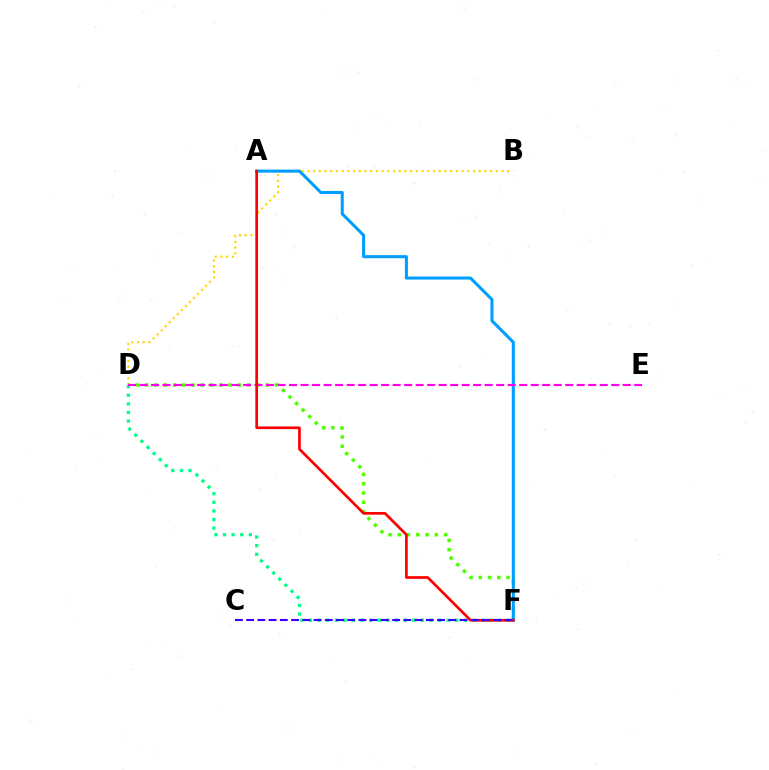{('B', 'D'): [{'color': '#ffd500', 'line_style': 'dotted', 'thickness': 1.55}], ('D', 'F'): [{'color': '#4fff00', 'line_style': 'dotted', 'thickness': 2.52}, {'color': '#00ff86', 'line_style': 'dotted', 'thickness': 2.34}], ('A', 'F'): [{'color': '#009eff', 'line_style': 'solid', 'thickness': 2.2}, {'color': '#ff0000', 'line_style': 'solid', 'thickness': 1.95}], ('D', 'E'): [{'color': '#ff00ed', 'line_style': 'dashed', 'thickness': 1.56}], ('C', 'F'): [{'color': '#3700ff', 'line_style': 'dashed', 'thickness': 1.53}]}